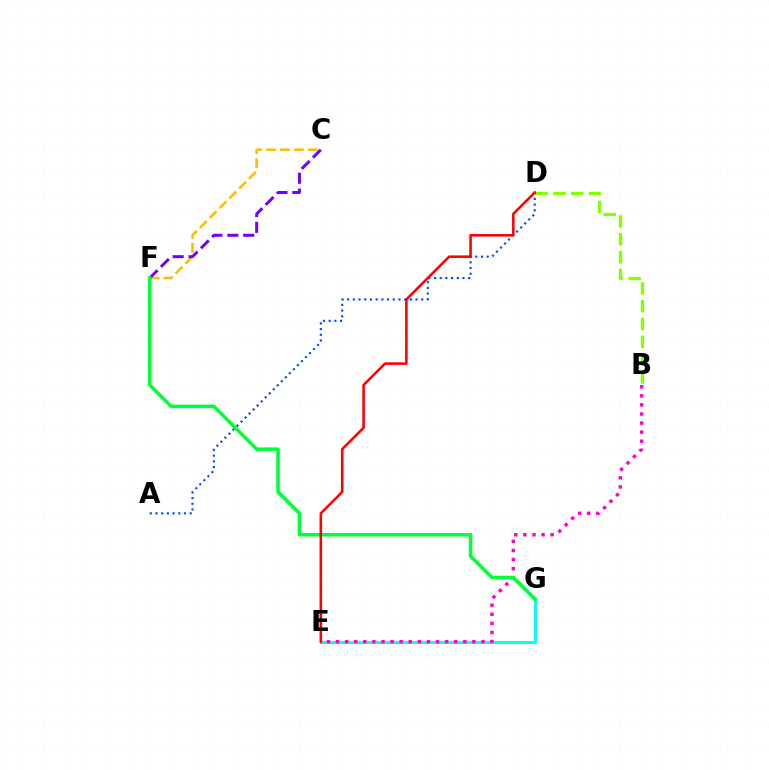{('B', 'D'): [{'color': '#84ff00', 'line_style': 'dashed', 'thickness': 2.42}], ('C', 'F'): [{'color': '#ffbd00', 'line_style': 'dashed', 'thickness': 1.89}, {'color': '#7200ff', 'line_style': 'dashed', 'thickness': 2.16}], ('E', 'G'): [{'color': '#00fff6', 'line_style': 'solid', 'thickness': 2.11}], ('A', 'D'): [{'color': '#004bff', 'line_style': 'dotted', 'thickness': 1.55}], ('B', 'E'): [{'color': '#ff00cf', 'line_style': 'dotted', 'thickness': 2.47}], ('F', 'G'): [{'color': '#00ff39', 'line_style': 'solid', 'thickness': 2.56}], ('D', 'E'): [{'color': '#ff0000', 'line_style': 'solid', 'thickness': 1.85}]}